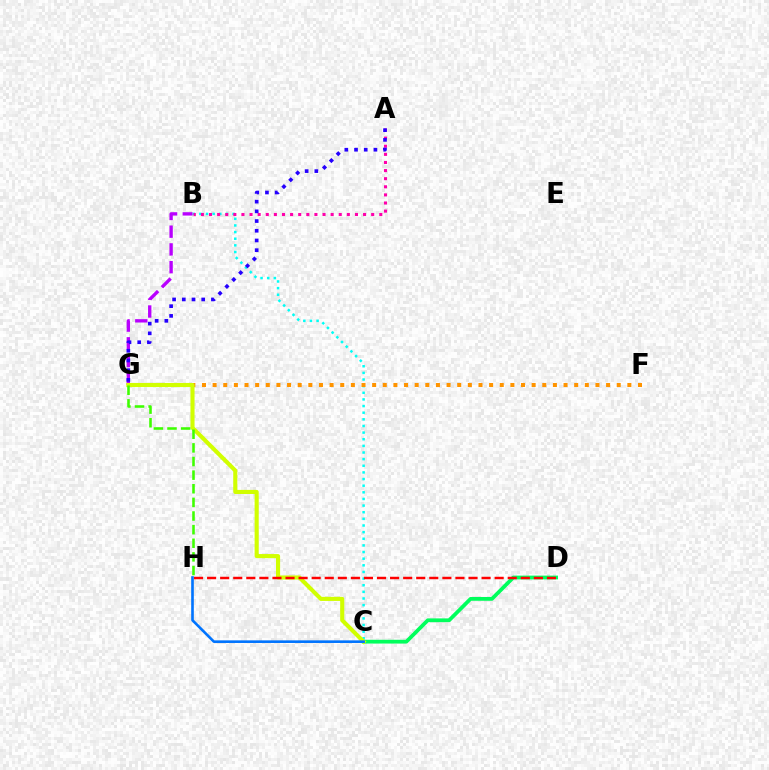{('B', 'C'): [{'color': '#00fff6', 'line_style': 'dotted', 'thickness': 1.8}], ('B', 'G'): [{'color': '#b900ff', 'line_style': 'dashed', 'thickness': 2.41}], ('C', 'D'): [{'color': '#00ff5c', 'line_style': 'solid', 'thickness': 2.72}], ('F', 'G'): [{'color': '#ff9400', 'line_style': 'dotted', 'thickness': 2.89}], ('C', 'G'): [{'color': '#d1ff00', 'line_style': 'solid', 'thickness': 2.95}], ('D', 'H'): [{'color': '#ff0000', 'line_style': 'dashed', 'thickness': 1.78}], ('G', 'H'): [{'color': '#3dff00', 'line_style': 'dashed', 'thickness': 1.85}], ('C', 'H'): [{'color': '#0074ff', 'line_style': 'solid', 'thickness': 1.89}], ('A', 'B'): [{'color': '#ff00ac', 'line_style': 'dotted', 'thickness': 2.2}], ('A', 'G'): [{'color': '#2500ff', 'line_style': 'dotted', 'thickness': 2.64}]}